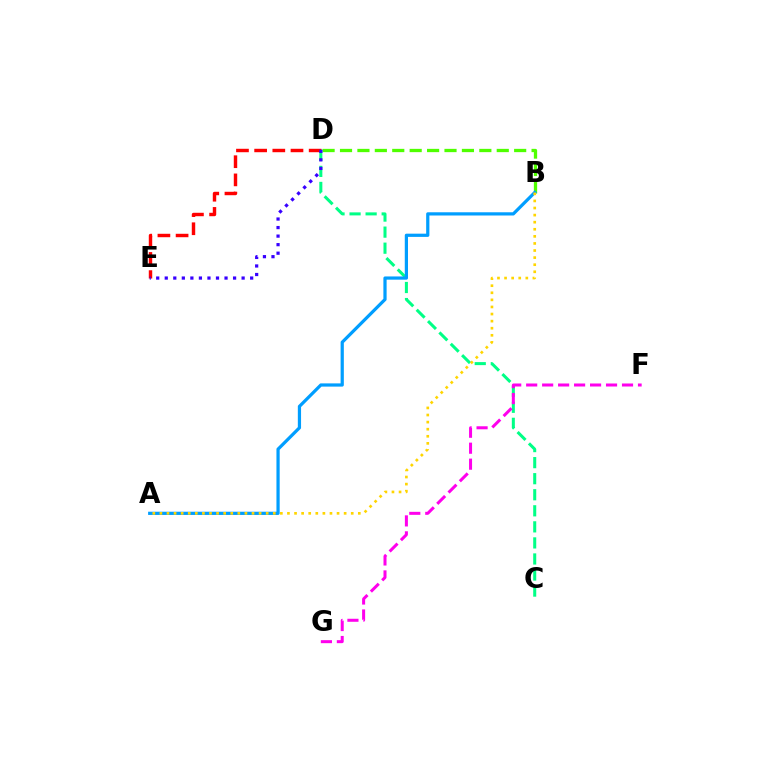{('B', 'D'): [{'color': '#4fff00', 'line_style': 'dashed', 'thickness': 2.37}], ('C', 'D'): [{'color': '#00ff86', 'line_style': 'dashed', 'thickness': 2.18}], ('D', 'E'): [{'color': '#ff0000', 'line_style': 'dashed', 'thickness': 2.47}, {'color': '#3700ff', 'line_style': 'dotted', 'thickness': 2.32}], ('A', 'B'): [{'color': '#009eff', 'line_style': 'solid', 'thickness': 2.32}, {'color': '#ffd500', 'line_style': 'dotted', 'thickness': 1.93}], ('F', 'G'): [{'color': '#ff00ed', 'line_style': 'dashed', 'thickness': 2.17}]}